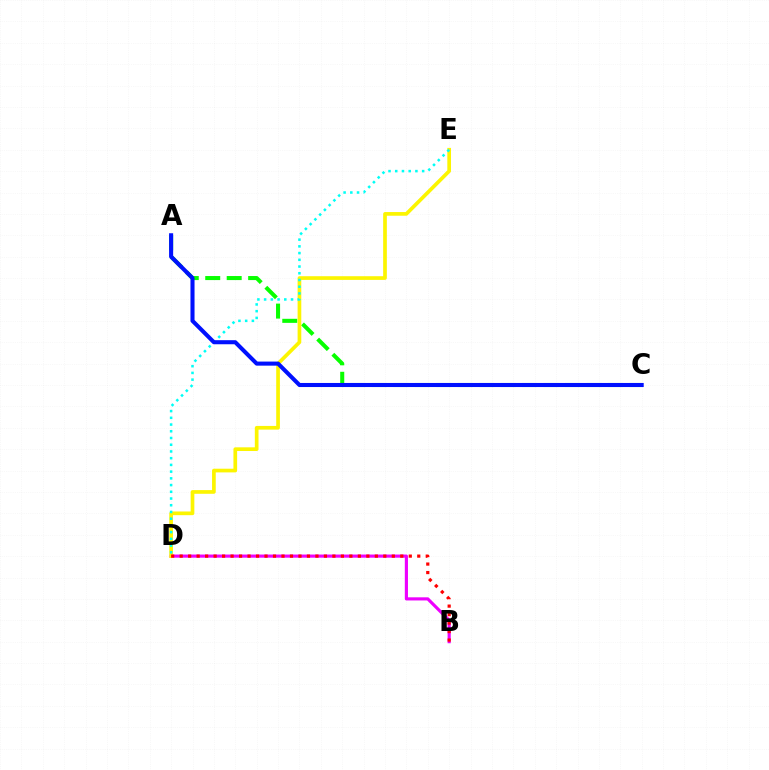{('A', 'C'): [{'color': '#08ff00', 'line_style': 'dashed', 'thickness': 2.92}, {'color': '#0010ff', 'line_style': 'solid', 'thickness': 2.93}], ('B', 'D'): [{'color': '#ee00ff', 'line_style': 'solid', 'thickness': 2.26}, {'color': '#ff0000', 'line_style': 'dotted', 'thickness': 2.31}], ('D', 'E'): [{'color': '#fcf500', 'line_style': 'solid', 'thickness': 2.65}, {'color': '#00fff6', 'line_style': 'dotted', 'thickness': 1.83}]}